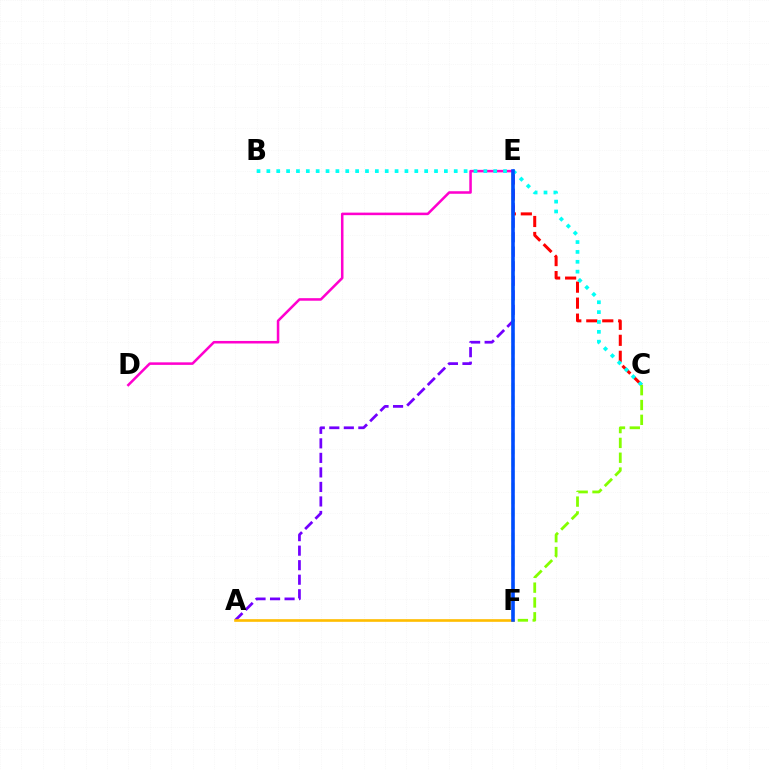{('C', 'E'): [{'color': '#ff0000', 'line_style': 'dashed', 'thickness': 2.17}], ('D', 'E'): [{'color': '#ff00cf', 'line_style': 'solid', 'thickness': 1.83}], ('A', 'E'): [{'color': '#7200ff', 'line_style': 'dashed', 'thickness': 1.97}], ('E', 'F'): [{'color': '#00ff39', 'line_style': 'dashed', 'thickness': 1.69}, {'color': '#004bff', 'line_style': 'solid', 'thickness': 2.59}], ('A', 'F'): [{'color': '#ffbd00', 'line_style': 'solid', 'thickness': 1.9}], ('B', 'C'): [{'color': '#00fff6', 'line_style': 'dotted', 'thickness': 2.68}], ('C', 'F'): [{'color': '#84ff00', 'line_style': 'dashed', 'thickness': 2.01}]}